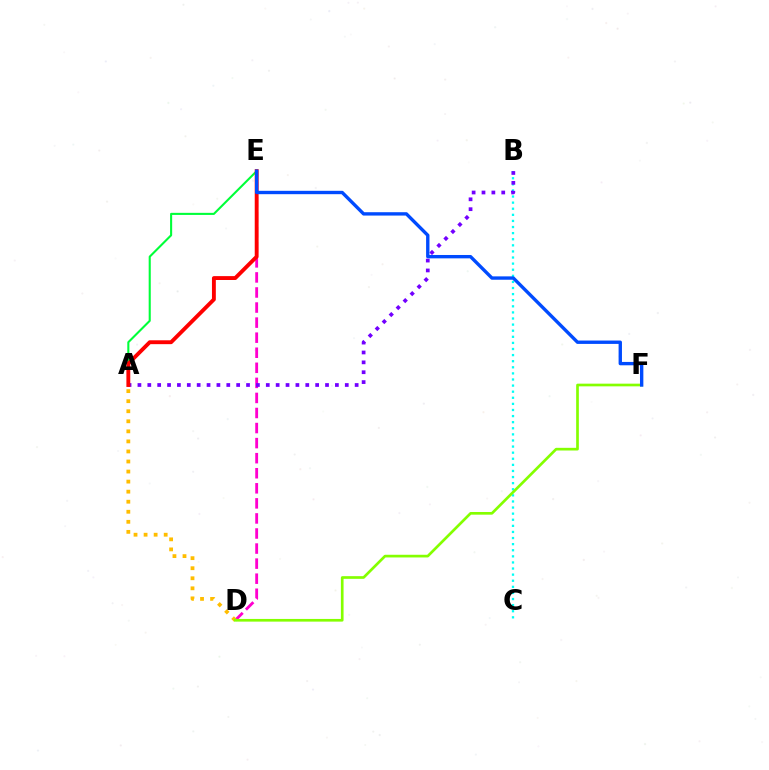{('D', 'E'): [{'color': '#ff00cf', 'line_style': 'dashed', 'thickness': 2.05}], ('B', 'C'): [{'color': '#00fff6', 'line_style': 'dotted', 'thickness': 1.66}], ('A', 'E'): [{'color': '#00ff39', 'line_style': 'solid', 'thickness': 1.51}, {'color': '#ff0000', 'line_style': 'solid', 'thickness': 2.79}], ('A', 'B'): [{'color': '#7200ff', 'line_style': 'dotted', 'thickness': 2.68}], ('A', 'D'): [{'color': '#ffbd00', 'line_style': 'dotted', 'thickness': 2.73}], ('D', 'F'): [{'color': '#84ff00', 'line_style': 'solid', 'thickness': 1.93}], ('E', 'F'): [{'color': '#004bff', 'line_style': 'solid', 'thickness': 2.42}]}